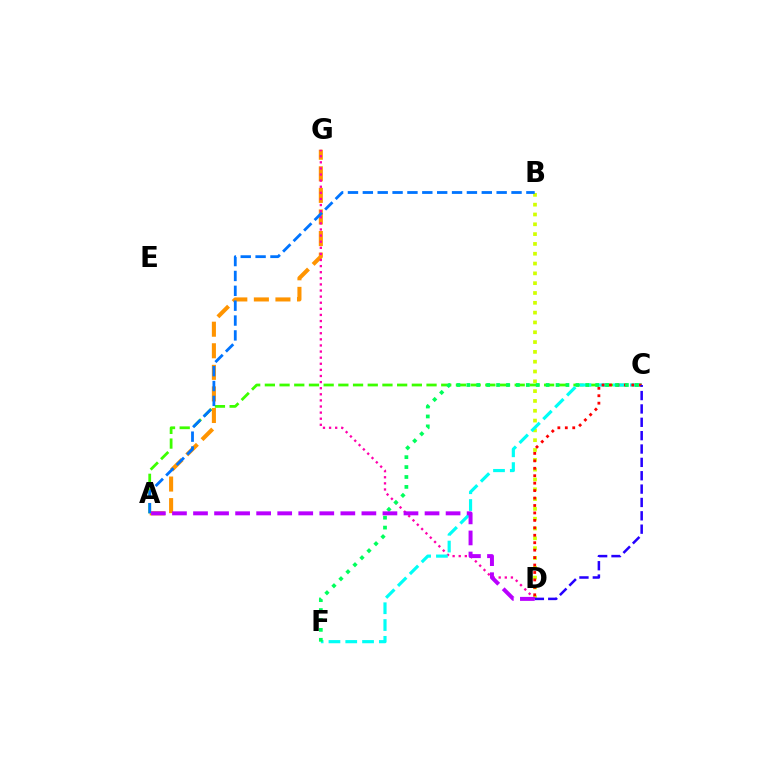{('B', 'D'): [{'color': '#d1ff00', 'line_style': 'dotted', 'thickness': 2.67}], ('A', 'C'): [{'color': '#3dff00', 'line_style': 'dashed', 'thickness': 2.0}], ('A', 'G'): [{'color': '#ff9400', 'line_style': 'dashed', 'thickness': 2.93}], ('D', 'G'): [{'color': '#ff00ac', 'line_style': 'dotted', 'thickness': 1.66}], ('A', 'B'): [{'color': '#0074ff', 'line_style': 'dashed', 'thickness': 2.02}], ('C', 'F'): [{'color': '#00fff6', 'line_style': 'dashed', 'thickness': 2.28}, {'color': '#00ff5c', 'line_style': 'dotted', 'thickness': 2.69}], ('C', 'D'): [{'color': '#ff0000', 'line_style': 'dotted', 'thickness': 2.02}, {'color': '#2500ff', 'line_style': 'dashed', 'thickness': 1.81}], ('A', 'D'): [{'color': '#b900ff', 'line_style': 'dashed', 'thickness': 2.86}]}